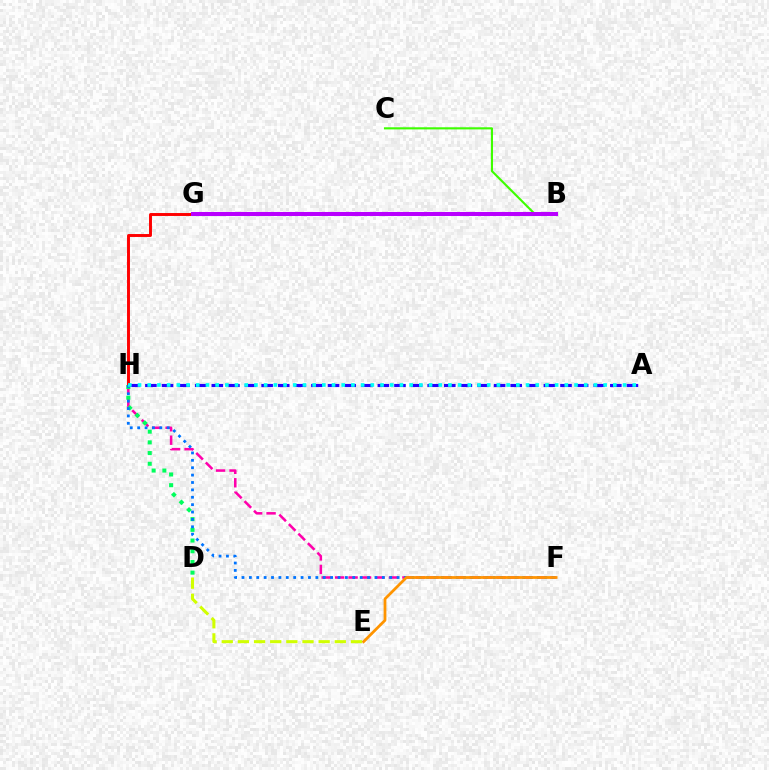{('F', 'H'): [{'color': '#ff00ac', 'line_style': 'dashed', 'thickness': 1.83}, {'color': '#0074ff', 'line_style': 'dotted', 'thickness': 2.01}], ('D', 'H'): [{'color': '#00ff5c', 'line_style': 'dotted', 'thickness': 2.91}], ('G', 'H'): [{'color': '#ff0000', 'line_style': 'solid', 'thickness': 2.11}], ('B', 'C'): [{'color': '#3dff00', 'line_style': 'solid', 'thickness': 1.53}], ('B', 'G'): [{'color': '#b900ff', 'line_style': 'solid', 'thickness': 2.89}], ('A', 'H'): [{'color': '#2500ff', 'line_style': 'dashed', 'thickness': 2.26}, {'color': '#00fff6', 'line_style': 'dotted', 'thickness': 2.64}], ('E', 'F'): [{'color': '#ff9400', 'line_style': 'solid', 'thickness': 1.99}], ('D', 'E'): [{'color': '#d1ff00', 'line_style': 'dashed', 'thickness': 2.19}]}